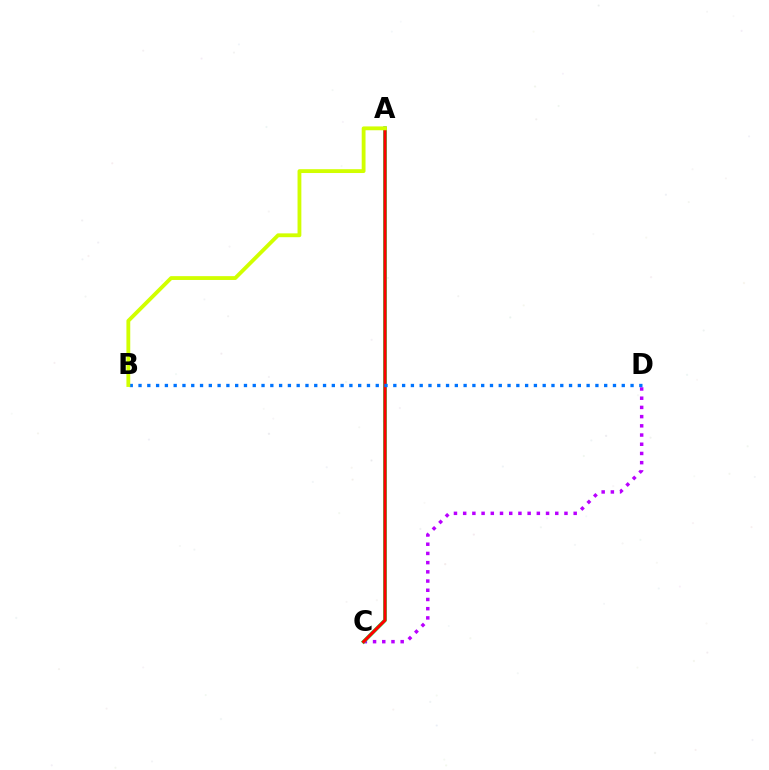{('C', 'D'): [{'color': '#b900ff', 'line_style': 'dotted', 'thickness': 2.5}], ('A', 'C'): [{'color': '#00ff5c', 'line_style': 'solid', 'thickness': 2.69}, {'color': '#ff0000', 'line_style': 'solid', 'thickness': 2.22}], ('B', 'D'): [{'color': '#0074ff', 'line_style': 'dotted', 'thickness': 2.39}], ('A', 'B'): [{'color': '#d1ff00', 'line_style': 'solid', 'thickness': 2.75}]}